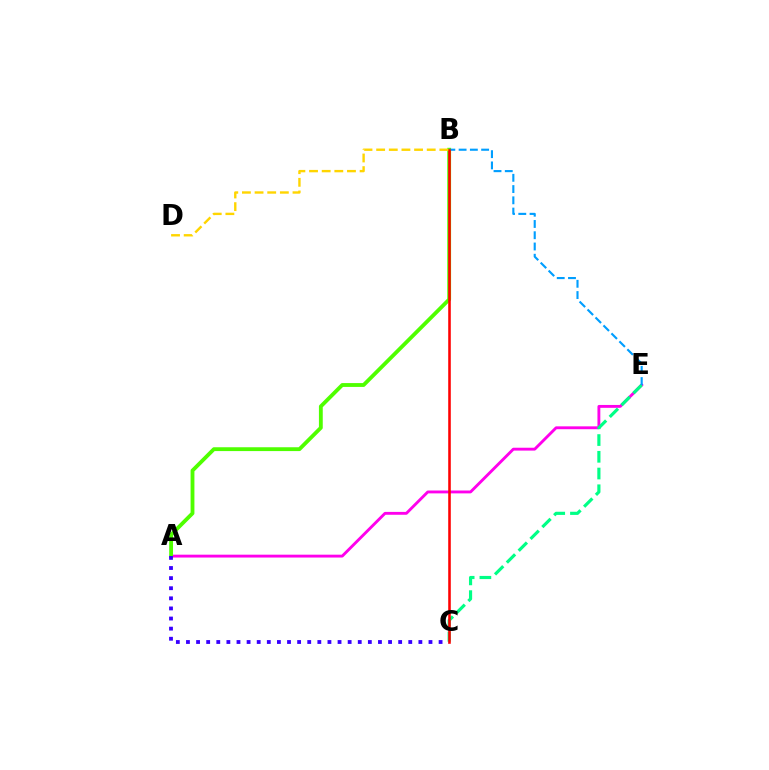{('A', 'E'): [{'color': '#ff00ed', 'line_style': 'solid', 'thickness': 2.07}], ('C', 'E'): [{'color': '#00ff86', 'line_style': 'dashed', 'thickness': 2.27}], ('A', 'B'): [{'color': '#4fff00', 'line_style': 'solid', 'thickness': 2.76}], ('B', 'E'): [{'color': '#009eff', 'line_style': 'dashed', 'thickness': 1.53}], ('A', 'C'): [{'color': '#3700ff', 'line_style': 'dotted', 'thickness': 2.75}], ('B', 'C'): [{'color': '#ff0000', 'line_style': 'solid', 'thickness': 1.85}], ('B', 'D'): [{'color': '#ffd500', 'line_style': 'dashed', 'thickness': 1.72}]}